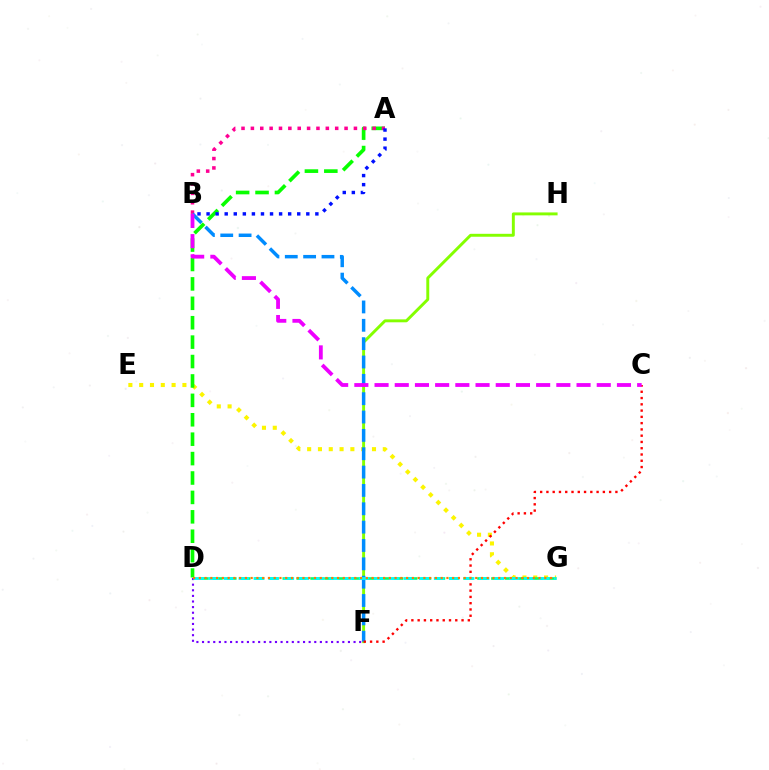{('E', 'G'): [{'color': '#fcf500', 'line_style': 'dotted', 'thickness': 2.94}], ('D', 'F'): [{'color': '#7200ff', 'line_style': 'dotted', 'thickness': 1.52}], ('A', 'D'): [{'color': '#08ff00', 'line_style': 'dashed', 'thickness': 2.64}], ('F', 'H'): [{'color': '#84ff00', 'line_style': 'solid', 'thickness': 2.11}], ('D', 'G'): [{'color': '#00ff74', 'line_style': 'dashed', 'thickness': 1.89}, {'color': '#00fff6', 'line_style': 'dashed', 'thickness': 2.04}, {'color': '#ff7c00', 'line_style': 'dotted', 'thickness': 1.56}], ('A', 'B'): [{'color': '#ff0094', 'line_style': 'dotted', 'thickness': 2.55}, {'color': '#0010ff', 'line_style': 'dotted', 'thickness': 2.46}], ('B', 'F'): [{'color': '#008cff', 'line_style': 'dashed', 'thickness': 2.49}], ('C', 'F'): [{'color': '#ff0000', 'line_style': 'dotted', 'thickness': 1.7}], ('B', 'C'): [{'color': '#ee00ff', 'line_style': 'dashed', 'thickness': 2.74}]}